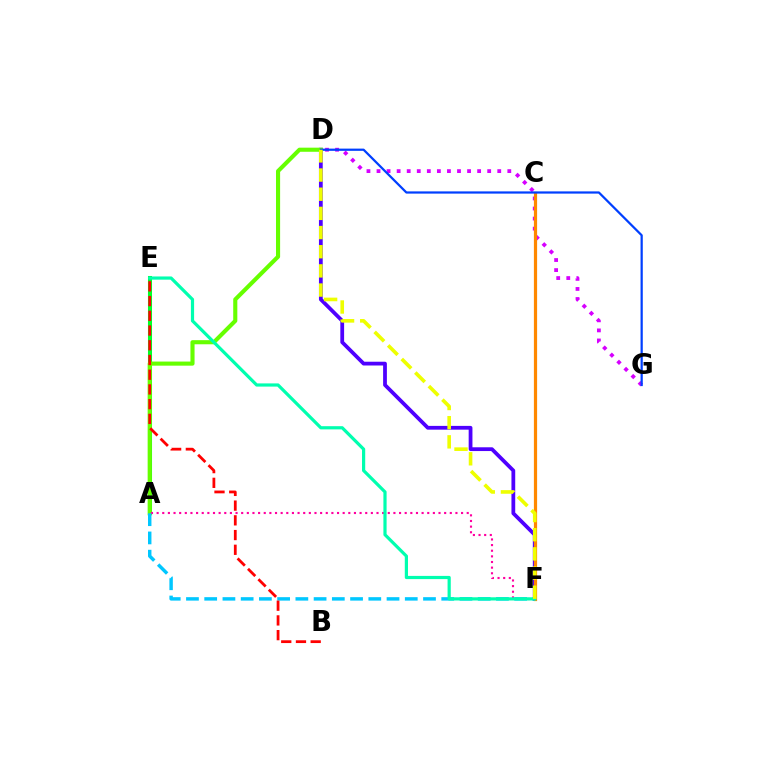{('A', 'E'): [{'color': '#00ff27', 'line_style': 'solid', 'thickness': 2.91}], ('D', 'G'): [{'color': '#d600ff', 'line_style': 'dotted', 'thickness': 2.73}, {'color': '#003fff', 'line_style': 'solid', 'thickness': 1.6}], ('D', 'F'): [{'color': '#4f00ff', 'line_style': 'solid', 'thickness': 2.72}, {'color': '#eeff00', 'line_style': 'dashed', 'thickness': 2.6}], ('C', 'F'): [{'color': '#ff8800', 'line_style': 'solid', 'thickness': 2.31}], ('A', 'D'): [{'color': '#66ff00', 'line_style': 'solid', 'thickness': 2.96}], ('A', 'F'): [{'color': '#ff00a0', 'line_style': 'dotted', 'thickness': 1.53}, {'color': '#00c7ff', 'line_style': 'dashed', 'thickness': 2.48}], ('E', 'F'): [{'color': '#00ffaf', 'line_style': 'solid', 'thickness': 2.3}], ('B', 'E'): [{'color': '#ff0000', 'line_style': 'dashed', 'thickness': 2.0}]}